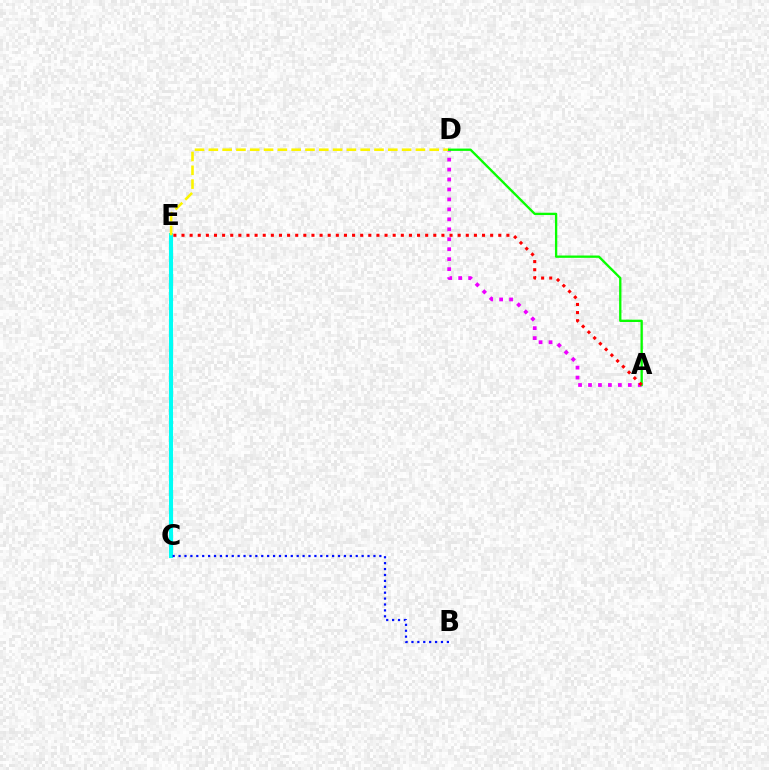{('A', 'D'): [{'color': '#ee00ff', 'line_style': 'dotted', 'thickness': 2.71}, {'color': '#08ff00', 'line_style': 'solid', 'thickness': 1.67}], ('C', 'E'): [{'color': '#00fff6', 'line_style': 'solid', 'thickness': 2.95}], ('D', 'E'): [{'color': '#fcf500', 'line_style': 'dashed', 'thickness': 1.88}], ('A', 'E'): [{'color': '#ff0000', 'line_style': 'dotted', 'thickness': 2.21}], ('B', 'C'): [{'color': '#0010ff', 'line_style': 'dotted', 'thickness': 1.6}]}